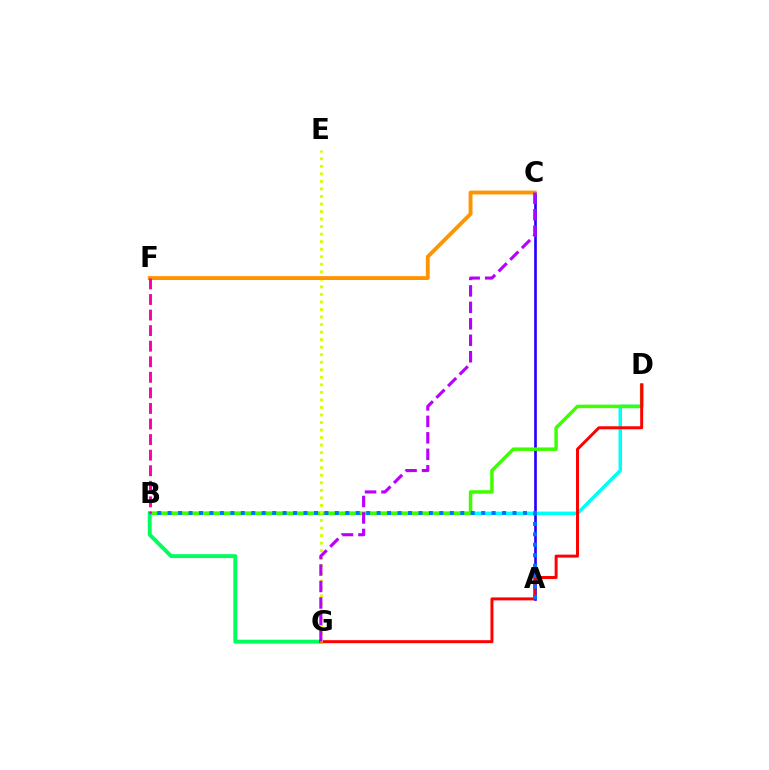{('A', 'C'): [{'color': '#2500ff', 'line_style': 'solid', 'thickness': 1.91}], ('B', 'D'): [{'color': '#00fff6', 'line_style': 'solid', 'thickness': 2.51}, {'color': '#3dff00', 'line_style': 'solid', 'thickness': 2.51}], ('B', 'G'): [{'color': '#00ff5c', 'line_style': 'solid', 'thickness': 2.81}], ('D', 'G'): [{'color': '#ff0000', 'line_style': 'solid', 'thickness': 2.14}], ('A', 'B'): [{'color': '#0074ff', 'line_style': 'dotted', 'thickness': 2.84}], ('E', 'G'): [{'color': '#d1ff00', 'line_style': 'dotted', 'thickness': 2.05}], ('C', 'F'): [{'color': '#ff9400', 'line_style': 'solid', 'thickness': 2.79}], ('C', 'G'): [{'color': '#b900ff', 'line_style': 'dashed', 'thickness': 2.24}], ('B', 'F'): [{'color': '#ff00ac', 'line_style': 'dashed', 'thickness': 2.11}]}